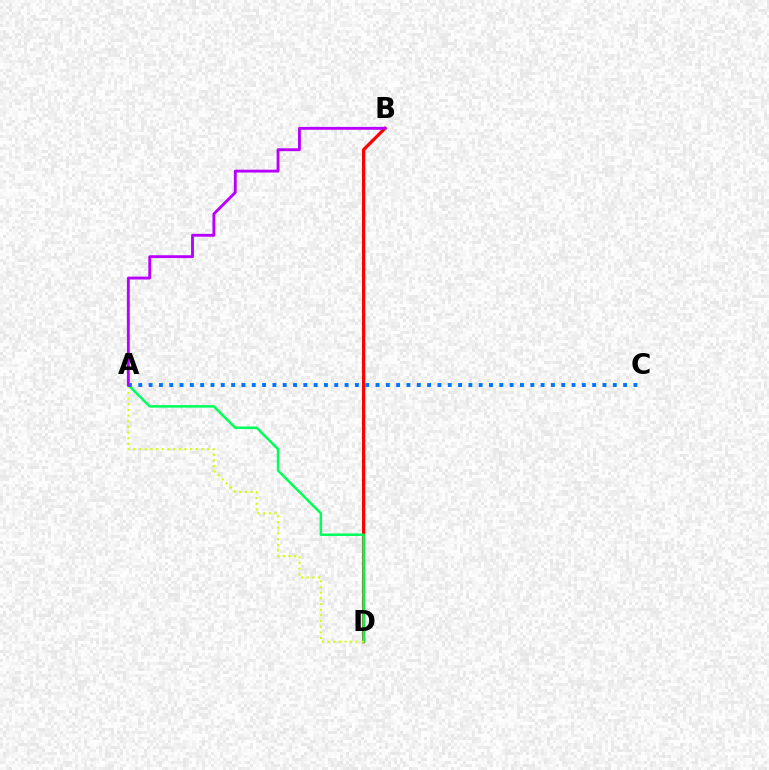{('B', 'D'): [{'color': '#ff0000', 'line_style': 'solid', 'thickness': 2.33}], ('A', 'D'): [{'color': '#00ff5c', 'line_style': 'solid', 'thickness': 1.81}, {'color': '#d1ff00', 'line_style': 'dotted', 'thickness': 1.54}], ('A', 'C'): [{'color': '#0074ff', 'line_style': 'dotted', 'thickness': 2.8}], ('A', 'B'): [{'color': '#b900ff', 'line_style': 'solid', 'thickness': 2.07}]}